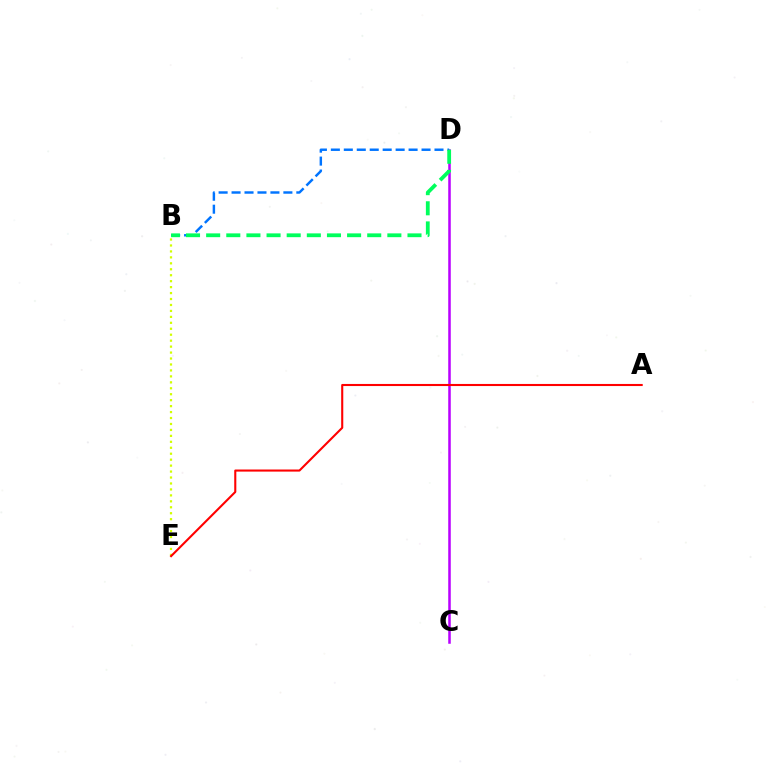{('C', 'D'): [{'color': '#b900ff', 'line_style': 'solid', 'thickness': 1.82}], ('B', 'E'): [{'color': '#d1ff00', 'line_style': 'dotted', 'thickness': 1.62}], ('B', 'D'): [{'color': '#0074ff', 'line_style': 'dashed', 'thickness': 1.76}, {'color': '#00ff5c', 'line_style': 'dashed', 'thickness': 2.74}], ('A', 'E'): [{'color': '#ff0000', 'line_style': 'solid', 'thickness': 1.51}]}